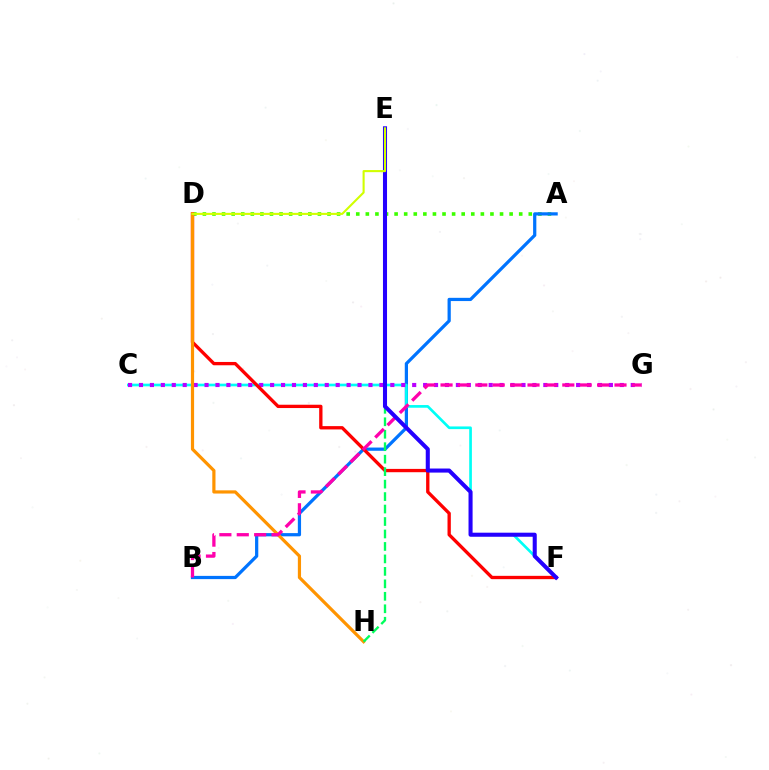{('A', 'D'): [{'color': '#3dff00', 'line_style': 'dotted', 'thickness': 2.6}], ('A', 'B'): [{'color': '#0074ff', 'line_style': 'solid', 'thickness': 2.33}], ('C', 'F'): [{'color': '#00fff6', 'line_style': 'solid', 'thickness': 1.93}], ('C', 'G'): [{'color': '#b900ff', 'line_style': 'dotted', 'thickness': 2.97}], ('D', 'F'): [{'color': '#ff0000', 'line_style': 'solid', 'thickness': 2.39}], ('D', 'H'): [{'color': '#ff9400', 'line_style': 'solid', 'thickness': 2.3}], ('E', 'H'): [{'color': '#00ff5c', 'line_style': 'dashed', 'thickness': 1.69}], ('B', 'G'): [{'color': '#ff00ac', 'line_style': 'dashed', 'thickness': 2.36}], ('E', 'F'): [{'color': '#2500ff', 'line_style': 'solid', 'thickness': 2.92}], ('D', 'E'): [{'color': '#d1ff00', 'line_style': 'solid', 'thickness': 1.51}]}